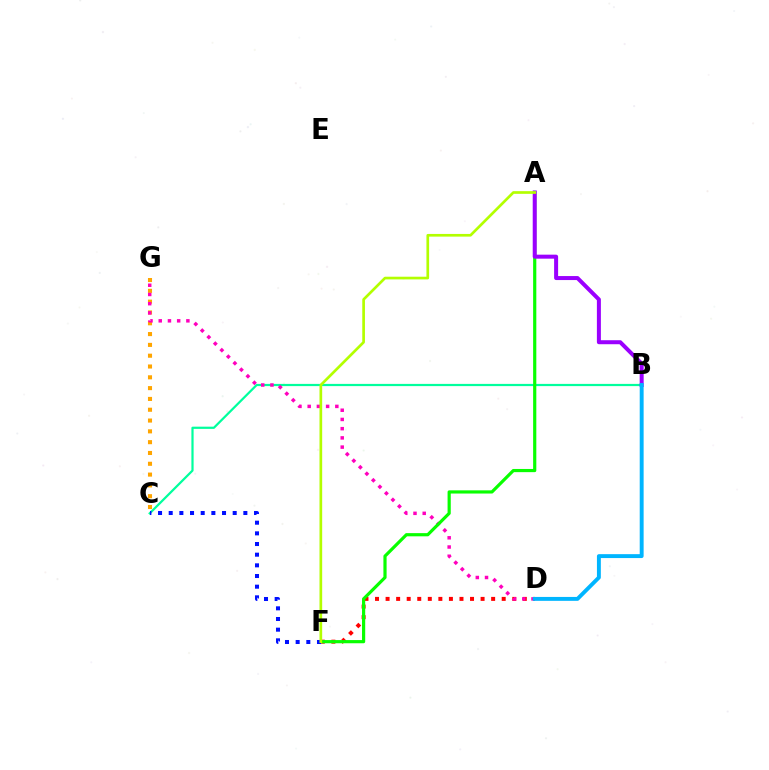{('D', 'F'): [{'color': '#ff0000', 'line_style': 'dotted', 'thickness': 2.87}], ('C', 'G'): [{'color': '#ffa500', 'line_style': 'dotted', 'thickness': 2.94}], ('B', 'C'): [{'color': '#00ff9d', 'line_style': 'solid', 'thickness': 1.59}], ('D', 'G'): [{'color': '#ff00bd', 'line_style': 'dotted', 'thickness': 2.5}], ('A', 'F'): [{'color': '#08ff00', 'line_style': 'solid', 'thickness': 2.29}, {'color': '#b3ff00', 'line_style': 'solid', 'thickness': 1.93}], ('A', 'B'): [{'color': '#9b00ff', 'line_style': 'solid', 'thickness': 2.88}], ('C', 'F'): [{'color': '#0010ff', 'line_style': 'dotted', 'thickness': 2.9}], ('B', 'D'): [{'color': '#00b5ff', 'line_style': 'solid', 'thickness': 2.82}]}